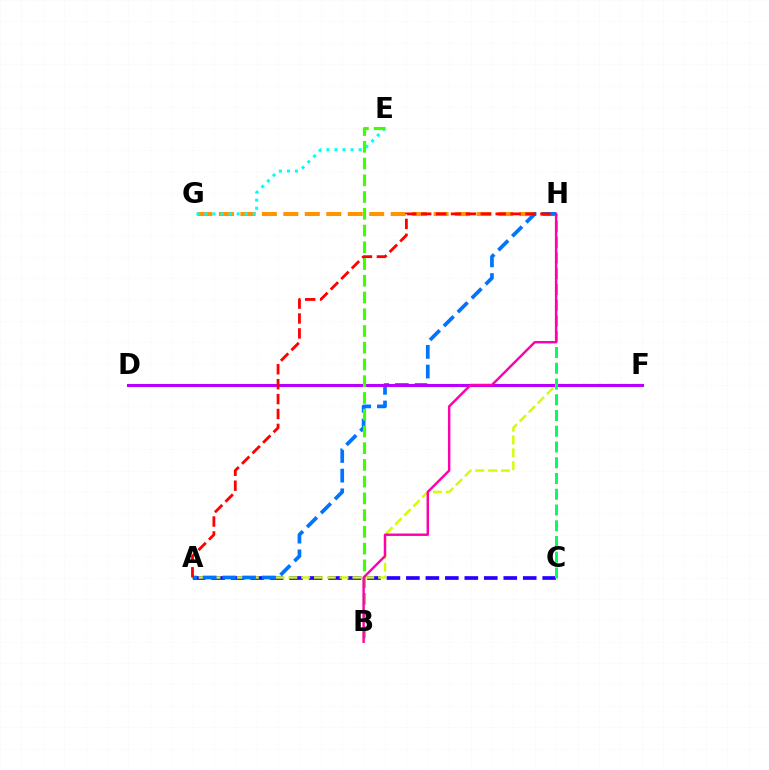{('A', 'C'): [{'color': '#2500ff', 'line_style': 'dashed', 'thickness': 2.65}], ('A', 'F'): [{'color': '#d1ff00', 'line_style': 'dashed', 'thickness': 1.74}], ('G', 'H'): [{'color': '#ff9400', 'line_style': 'dashed', 'thickness': 2.92}], ('A', 'H'): [{'color': '#0074ff', 'line_style': 'dashed', 'thickness': 2.67}, {'color': '#ff0000', 'line_style': 'dashed', 'thickness': 2.02}], ('E', 'G'): [{'color': '#00fff6', 'line_style': 'dotted', 'thickness': 2.19}], ('D', 'F'): [{'color': '#b900ff', 'line_style': 'solid', 'thickness': 2.21}], ('B', 'E'): [{'color': '#3dff00', 'line_style': 'dashed', 'thickness': 2.27}], ('C', 'H'): [{'color': '#00ff5c', 'line_style': 'dashed', 'thickness': 2.14}], ('B', 'H'): [{'color': '#ff00ac', 'line_style': 'solid', 'thickness': 1.76}]}